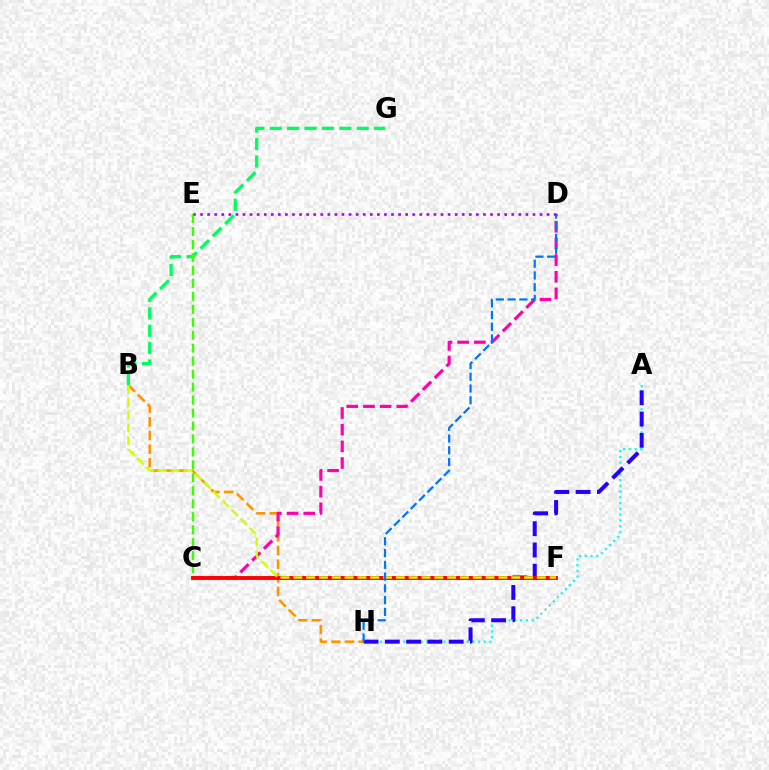{('B', 'H'): [{'color': '#ff9400', 'line_style': 'dashed', 'thickness': 1.85}], ('B', 'G'): [{'color': '#00ff5c', 'line_style': 'dashed', 'thickness': 2.36}], ('C', 'D'): [{'color': '#ff00ac', 'line_style': 'dashed', 'thickness': 2.26}], ('C', 'E'): [{'color': '#3dff00', 'line_style': 'dashed', 'thickness': 1.76}], ('A', 'H'): [{'color': '#00fff6', 'line_style': 'dotted', 'thickness': 1.57}, {'color': '#2500ff', 'line_style': 'dashed', 'thickness': 2.89}], ('C', 'F'): [{'color': '#ff0000', 'line_style': 'solid', 'thickness': 2.8}], ('B', 'F'): [{'color': '#d1ff00', 'line_style': 'dashed', 'thickness': 1.74}], ('D', 'H'): [{'color': '#0074ff', 'line_style': 'dashed', 'thickness': 1.6}], ('D', 'E'): [{'color': '#b900ff', 'line_style': 'dotted', 'thickness': 1.92}]}